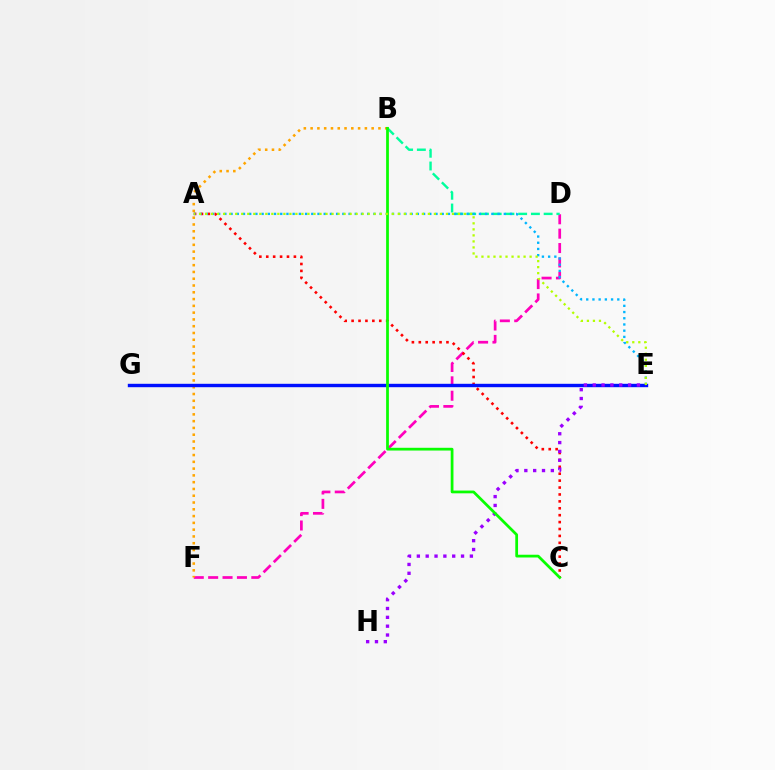{('D', 'F'): [{'color': '#ff00bd', 'line_style': 'dashed', 'thickness': 1.95}], ('B', 'F'): [{'color': '#ffa500', 'line_style': 'dotted', 'thickness': 1.84}], ('A', 'C'): [{'color': '#ff0000', 'line_style': 'dotted', 'thickness': 1.88}], ('B', 'D'): [{'color': '#00ff9d', 'line_style': 'dashed', 'thickness': 1.73}], ('A', 'E'): [{'color': '#00b5ff', 'line_style': 'dotted', 'thickness': 1.69}, {'color': '#b3ff00', 'line_style': 'dotted', 'thickness': 1.64}], ('E', 'G'): [{'color': '#0010ff', 'line_style': 'solid', 'thickness': 2.45}], ('E', 'H'): [{'color': '#9b00ff', 'line_style': 'dotted', 'thickness': 2.4}], ('B', 'C'): [{'color': '#08ff00', 'line_style': 'solid', 'thickness': 1.98}]}